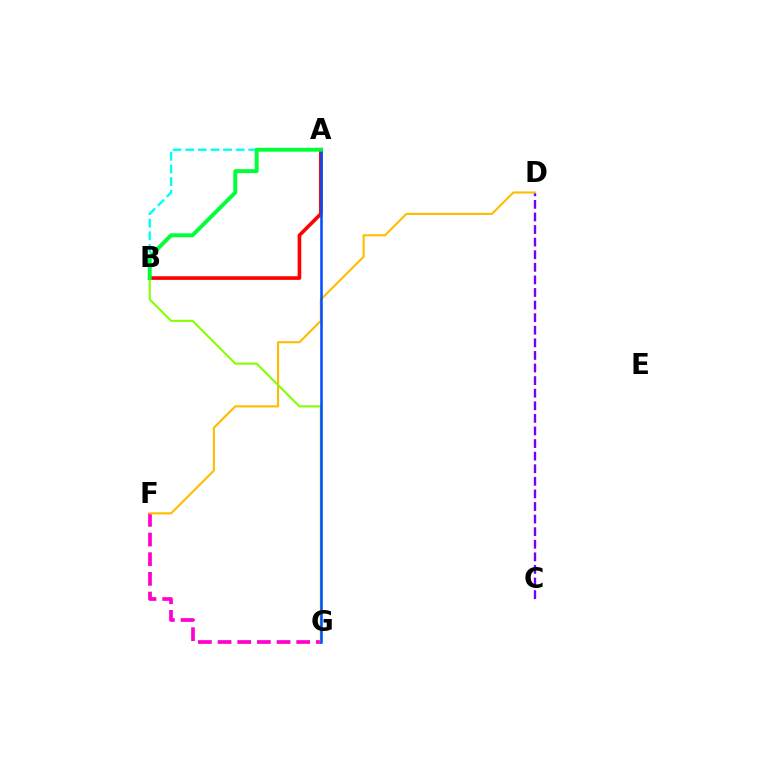{('A', 'B'): [{'color': '#ff0000', 'line_style': 'solid', 'thickness': 2.61}, {'color': '#00fff6', 'line_style': 'dashed', 'thickness': 1.71}, {'color': '#00ff39', 'line_style': 'solid', 'thickness': 2.83}], ('F', 'G'): [{'color': '#ff00cf', 'line_style': 'dashed', 'thickness': 2.67}], ('C', 'D'): [{'color': '#7200ff', 'line_style': 'dashed', 'thickness': 1.71}], ('D', 'F'): [{'color': '#ffbd00', 'line_style': 'solid', 'thickness': 1.52}], ('B', 'G'): [{'color': '#84ff00', 'line_style': 'solid', 'thickness': 1.5}], ('A', 'G'): [{'color': '#004bff', 'line_style': 'solid', 'thickness': 1.82}]}